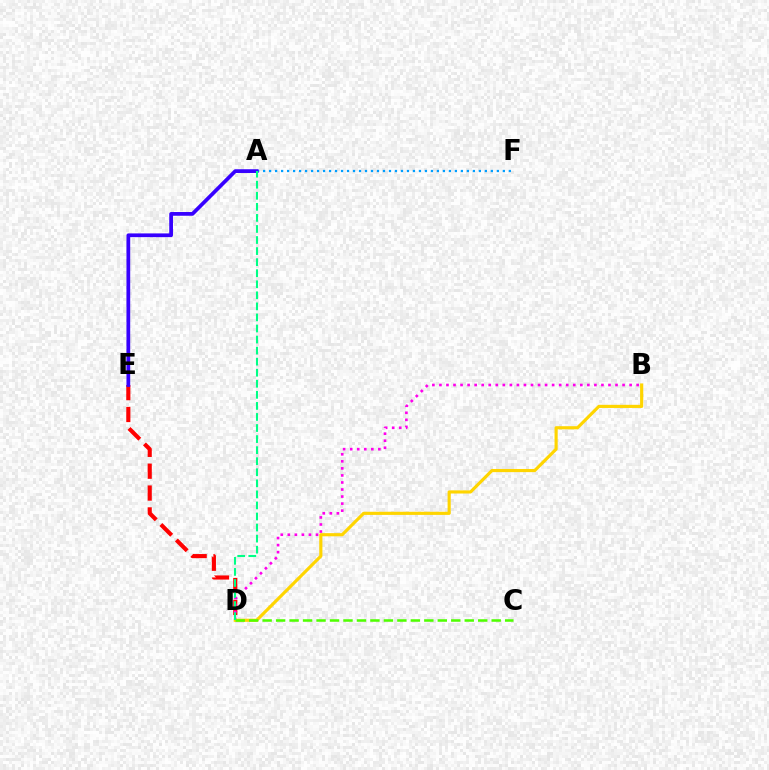{('D', 'E'): [{'color': '#ff0000', 'line_style': 'dashed', 'thickness': 2.97}], ('A', 'F'): [{'color': '#009eff', 'line_style': 'dotted', 'thickness': 1.63}], ('B', 'D'): [{'color': '#ff00ed', 'line_style': 'dotted', 'thickness': 1.91}, {'color': '#ffd500', 'line_style': 'solid', 'thickness': 2.27}], ('C', 'D'): [{'color': '#4fff00', 'line_style': 'dashed', 'thickness': 1.83}], ('A', 'E'): [{'color': '#3700ff', 'line_style': 'solid', 'thickness': 2.69}], ('A', 'D'): [{'color': '#00ff86', 'line_style': 'dashed', 'thickness': 1.5}]}